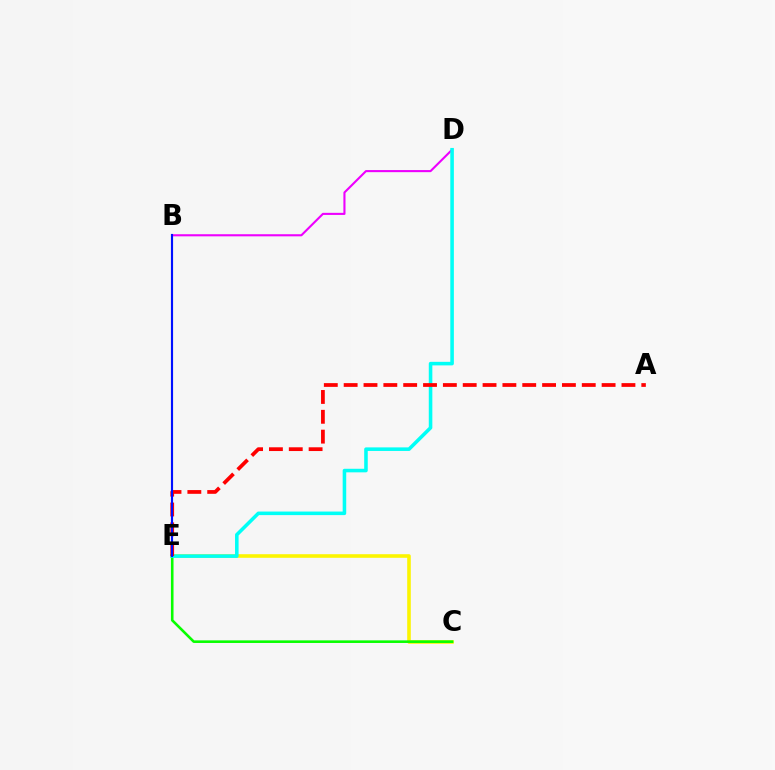{('C', 'E'): [{'color': '#fcf500', 'line_style': 'solid', 'thickness': 2.58}, {'color': '#08ff00', 'line_style': 'solid', 'thickness': 1.87}], ('B', 'D'): [{'color': '#ee00ff', 'line_style': 'solid', 'thickness': 1.51}], ('D', 'E'): [{'color': '#00fff6', 'line_style': 'solid', 'thickness': 2.56}], ('A', 'E'): [{'color': '#ff0000', 'line_style': 'dashed', 'thickness': 2.7}], ('B', 'E'): [{'color': '#0010ff', 'line_style': 'solid', 'thickness': 1.54}]}